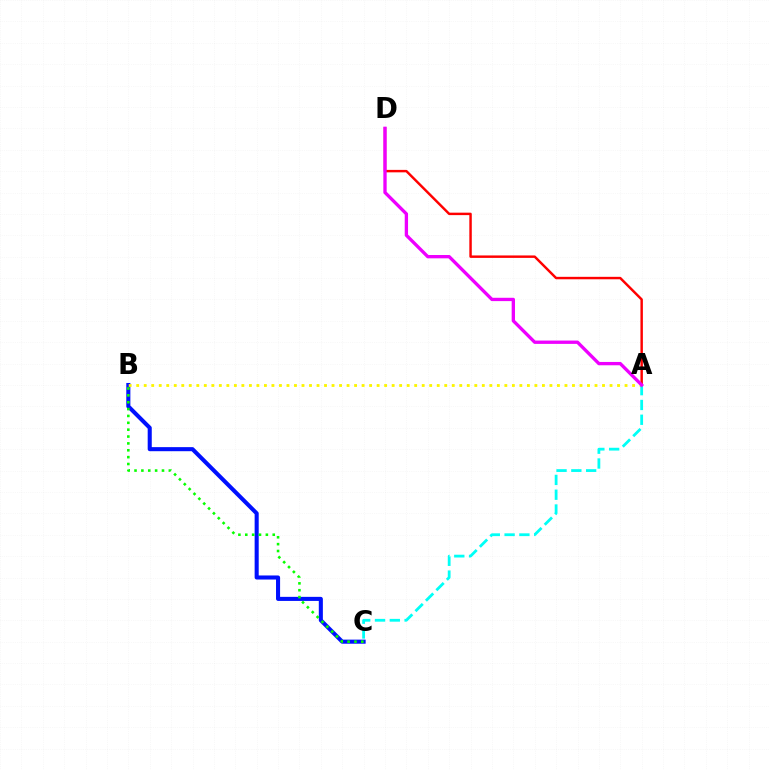{('B', 'C'): [{'color': '#0010ff', 'line_style': 'solid', 'thickness': 2.93}, {'color': '#08ff00', 'line_style': 'dotted', 'thickness': 1.87}], ('A', 'B'): [{'color': '#fcf500', 'line_style': 'dotted', 'thickness': 2.04}], ('A', 'D'): [{'color': '#ff0000', 'line_style': 'solid', 'thickness': 1.76}, {'color': '#ee00ff', 'line_style': 'solid', 'thickness': 2.4}], ('A', 'C'): [{'color': '#00fff6', 'line_style': 'dashed', 'thickness': 2.01}]}